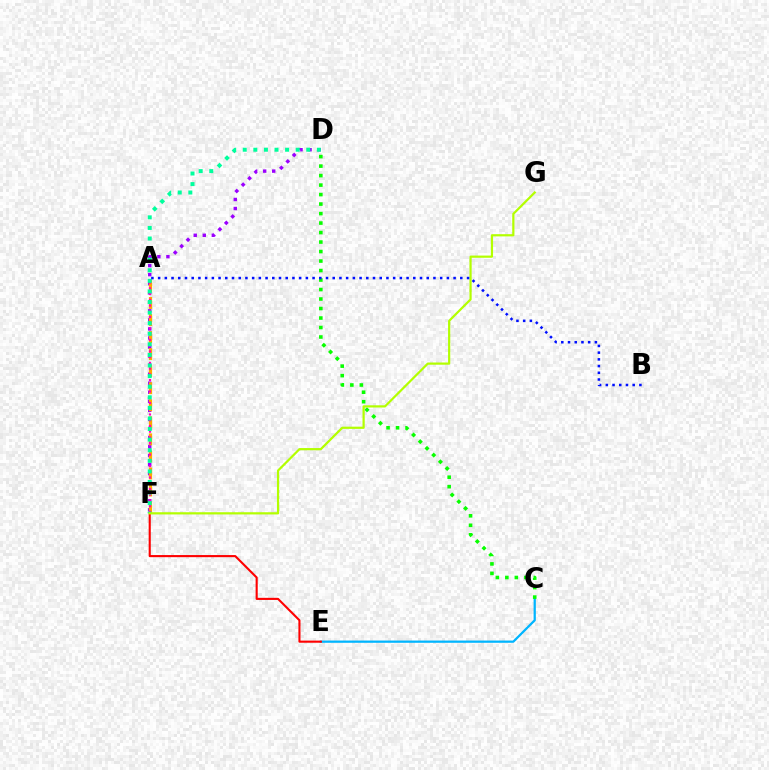{('C', 'E'): [{'color': '#00b5ff', 'line_style': 'solid', 'thickness': 1.62}], ('D', 'F'): [{'color': '#9b00ff', 'line_style': 'dotted', 'thickness': 2.46}, {'color': '#00ff9d', 'line_style': 'dotted', 'thickness': 2.88}], ('E', 'F'): [{'color': '#ff0000', 'line_style': 'solid', 'thickness': 1.52}], ('A', 'F'): [{'color': '#ffa500', 'line_style': 'dashed', 'thickness': 2.32}, {'color': '#ff00bd', 'line_style': 'dotted', 'thickness': 1.56}], ('C', 'D'): [{'color': '#08ff00', 'line_style': 'dotted', 'thickness': 2.58}], ('F', 'G'): [{'color': '#b3ff00', 'line_style': 'solid', 'thickness': 1.59}], ('A', 'B'): [{'color': '#0010ff', 'line_style': 'dotted', 'thickness': 1.82}]}